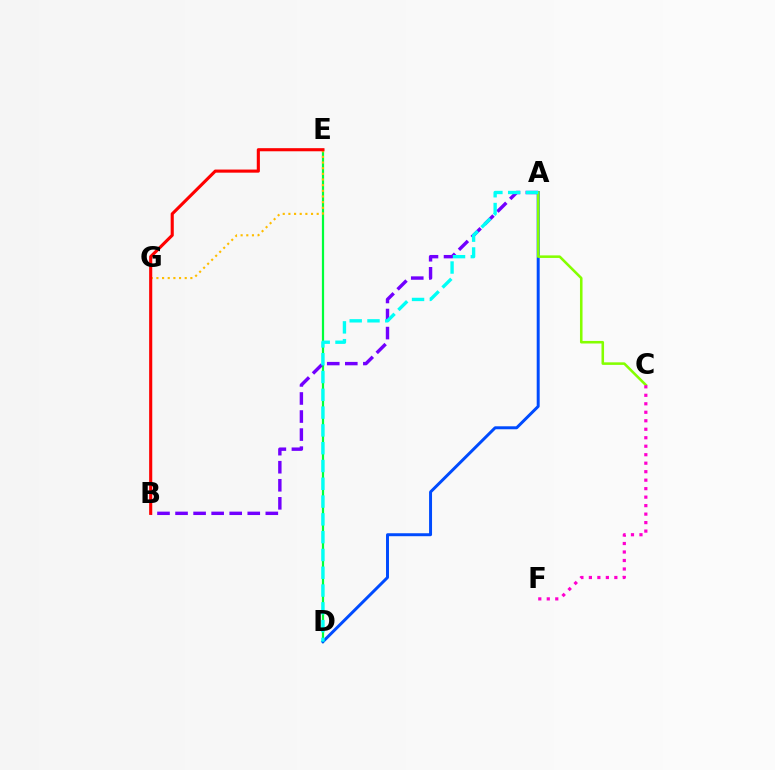{('D', 'E'): [{'color': '#00ff39', 'line_style': 'solid', 'thickness': 1.6}], ('A', 'D'): [{'color': '#004bff', 'line_style': 'solid', 'thickness': 2.14}, {'color': '#00fff6', 'line_style': 'dashed', 'thickness': 2.42}], ('E', 'G'): [{'color': '#ffbd00', 'line_style': 'dotted', 'thickness': 1.54}], ('A', 'B'): [{'color': '#7200ff', 'line_style': 'dashed', 'thickness': 2.45}], ('A', 'C'): [{'color': '#84ff00', 'line_style': 'solid', 'thickness': 1.84}], ('B', 'E'): [{'color': '#ff0000', 'line_style': 'solid', 'thickness': 2.24}], ('C', 'F'): [{'color': '#ff00cf', 'line_style': 'dotted', 'thickness': 2.31}]}